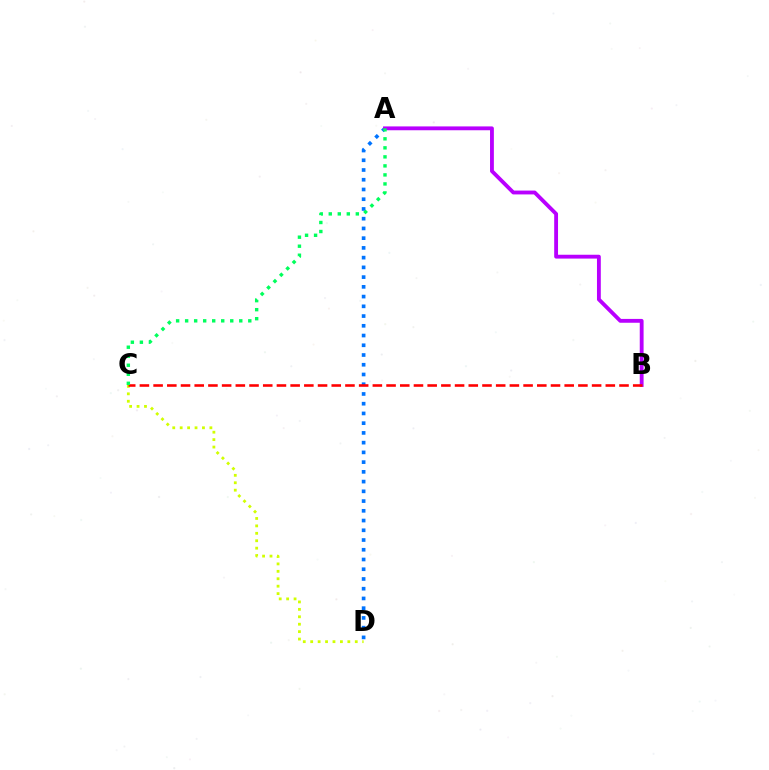{('C', 'D'): [{'color': '#d1ff00', 'line_style': 'dotted', 'thickness': 2.02}], ('A', 'D'): [{'color': '#0074ff', 'line_style': 'dotted', 'thickness': 2.65}], ('A', 'B'): [{'color': '#b900ff', 'line_style': 'solid', 'thickness': 2.77}], ('B', 'C'): [{'color': '#ff0000', 'line_style': 'dashed', 'thickness': 1.86}], ('A', 'C'): [{'color': '#00ff5c', 'line_style': 'dotted', 'thickness': 2.45}]}